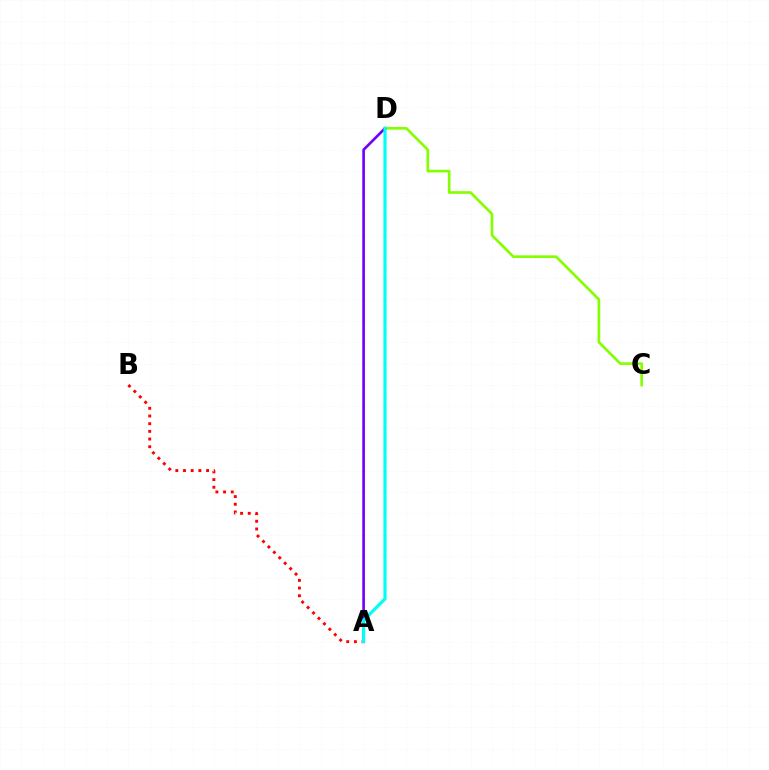{('A', 'B'): [{'color': '#ff0000', 'line_style': 'dotted', 'thickness': 2.09}], ('C', 'D'): [{'color': '#84ff00', 'line_style': 'solid', 'thickness': 1.92}], ('A', 'D'): [{'color': '#7200ff', 'line_style': 'solid', 'thickness': 1.91}, {'color': '#00fff6', 'line_style': 'solid', 'thickness': 2.29}]}